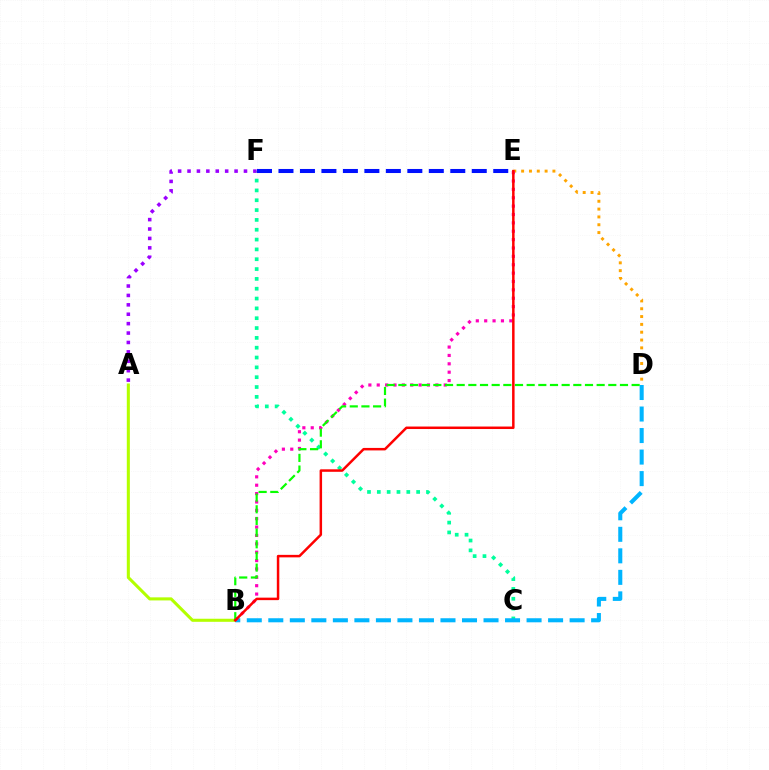{('A', 'B'): [{'color': '#b3ff00', 'line_style': 'solid', 'thickness': 2.21}], ('C', 'F'): [{'color': '#00ff9d', 'line_style': 'dotted', 'thickness': 2.67}], ('D', 'E'): [{'color': '#ffa500', 'line_style': 'dotted', 'thickness': 2.13}], ('E', 'F'): [{'color': '#0010ff', 'line_style': 'dashed', 'thickness': 2.92}], ('B', 'D'): [{'color': '#00b5ff', 'line_style': 'dashed', 'thickness': 2.92}, {'color': '#08ff00', 'line_style': 'dashed', 'thickness': 1.58}], ('B', 'E'): [{'color': '#ff00bd', 'line_style': 'dotted', 'thickness': 2.27}, {'color': '#ff0000', 'line_style': 'solid', 'thickness': 1.8}], ('A', 'F'): [{'color': '#9b00ff', 'line_style': 'dotted', 'thickness': 2.56}]}